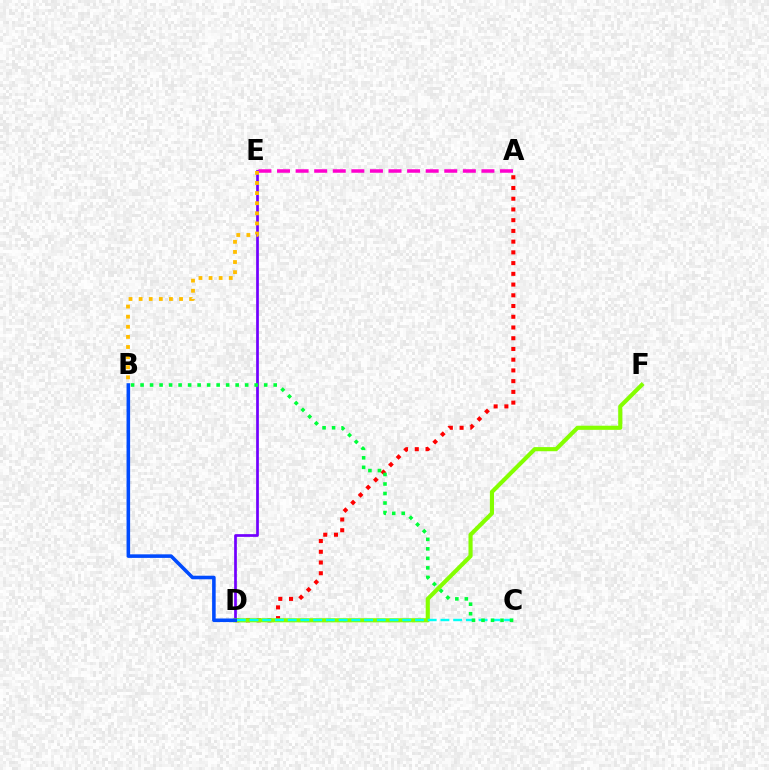{('A', 'E'): [{'color': '#ff00cf', 'line_style': 'dashed', 'thickness': 2.52}], ('D', 'E'): [{'color': '#7200ff', 'line_style': 'solid', 'thickness': 1.95}], ('A', 'D'): [{'color': '#ff0000', 'line_style': 'dotted', 'thickness': 2.92}], ('D', 'F'): [{'color': '#84ff00', 'line_style': 'solid', 'thickness': 2.97}], ('C', 'D'): [{'color': '#00fff6', 'line_style': 'dashed', 'thickness': 1.73}], ('B', 'E'): [{'color': '#ffbd00', 'line_style': 'dotted', 'thickness': 2.74}], ('B', 'C'): [{'color': '#00ff39', 'line_style': 'dotted', 'thickness': 2.58}], ('B', 'D'): [{'color': '#004bff', 'line_style': 'solid', 'thickness': 2.57}]}